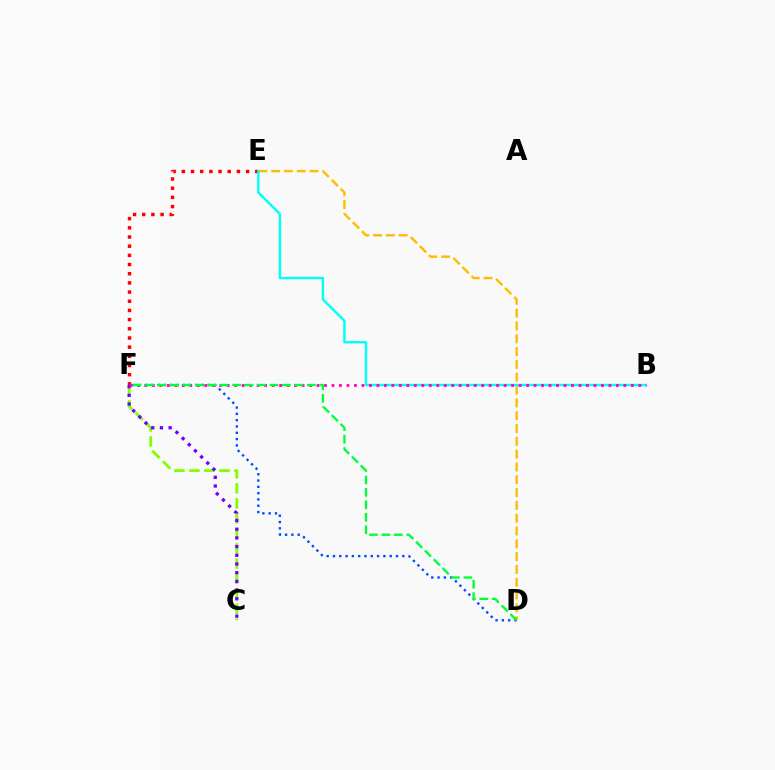{('E', 'F'): [{'color': '#ff0000', 'line_style': 'dotted', 'thickness': 2.49}], ('D', 'E'): [{'color': '#ffbd00', 'line_style': 'dashed', 'thickness': 1.74}], ('C', 'F'): [{'color': '#84ff00', 'line_style': 'dashed', 'thickness': 2.04}, {'color': '#7200ff', 'line_style': 'dotted', 'thickness': 2.36}], ('B', 'E'): [{'color': '#00fff6', 'line_style': 'solid', 'thickness': 1.73}], ('B', 'F'): [{'color': '#ff00cf', 'line_style': 'dotted', 'thickness': 2.03}], ('D', 'F'): [{'color': '#004bff', 'line_style': 'dotted', 'thickness': 1.71}, {'color': '#00ff39', 'line_style': 'dashed', 'thickness': 1.69}]}